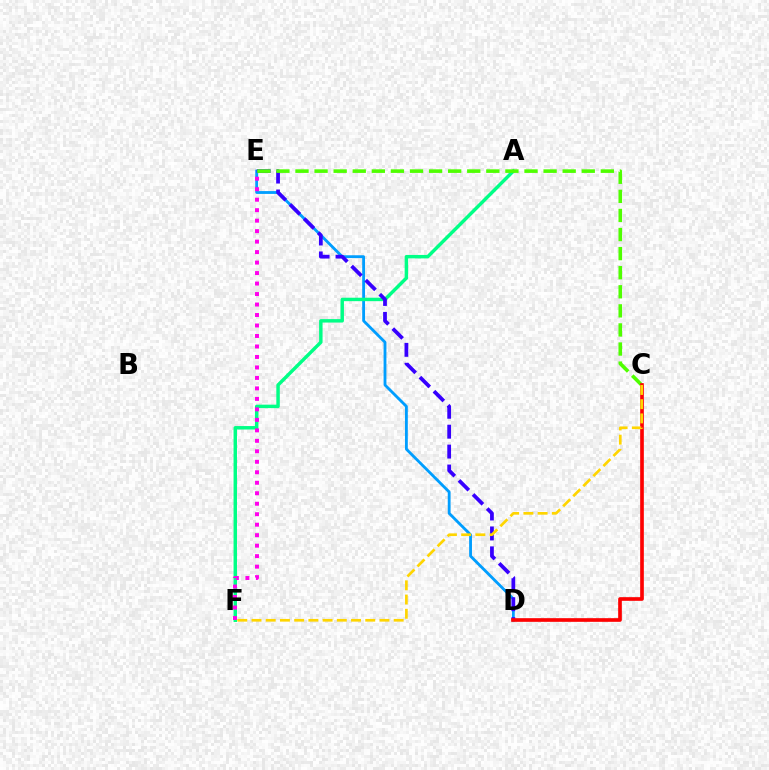{('D', 'E'): [{'color': '#009eff', 'line_style': 'solid', 'thickness': 2.03}, {'color': '#3700ff', 'line_style': 'dashed', 'thickness': 2.7}], ('A', 'F'): [{'color': '#00ff86', 'line_style': 'solid', 'thickness': 2.48}], ('C', 'E'): [{'color': '#4fff00', 'line_style': 'dashed', 'thickness': 2.59}], ('C', 'D'): [{'color': '#ff0000', 'line_style': 'solid', 'thickness': 2.64}], ('E', 'F'): [{'color': '#ff00ed', 'line_style': 'dotted', 'thickness': 2.85}], ('C', 'F'): [{'color': '#ffd500', 'line_style': 'dashed', 'thickness': 1.93}]}